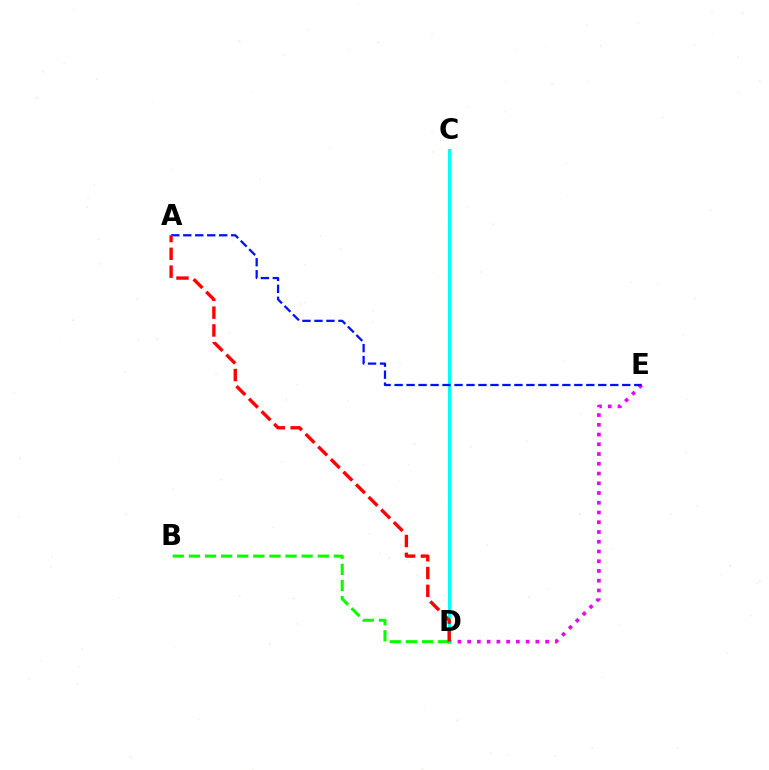{('D', 'E'): [{'color': '#ee00ff', 'line_style': 'dotted', 'thickness': 2.65}], ('C', 'D'): [{'color': '#fcf500', 'line_style': 'solid', 'thickness': 2.25}, {'color': '#00fff6', 'line_style': 'solid', 'thickness': 2.15}], ('B', 'D'): [{'color': '#08ff00', 'line_style': 'dashed', 'thickness': 2.19}], ('A', 'E'): [{'color': '#0010ff', 'line_style': 'dashed', 'thickness': 1.63}], ('A', 'D'): [{'color': '#ff0000', 'line_style': 'dashed', 'thickness': 2.42}]}